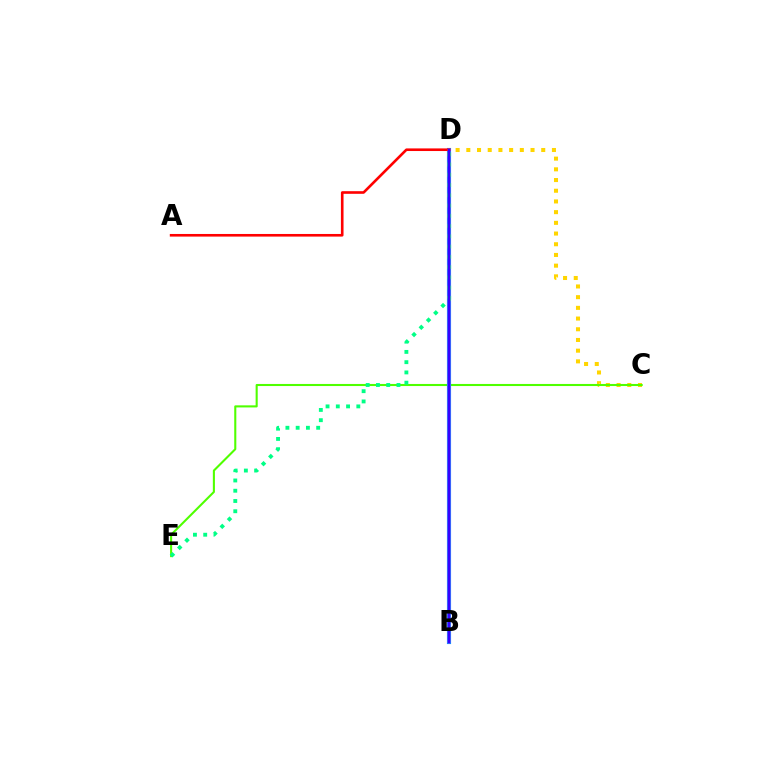{('C', 'D'): [{'color': '#ffd500', 'line_style': 'dotted', 'thickness': 2.91}], ('C', 'E'): [{'color': '#4fff00', 'line_style': 'solid', 'thickness': 1.5}], ('B', 'D'): [{'color': '#009eff', 'line_style': 'solid', 'thickness': 2.97}, {'color': '#ff00ed', 'line_style': 'solid', 'thickness': 1.79}, {'color': '#3700ff', 'line_style': 'solid', 'thickness': 1.7}], ('D', 'E'): [{'color': '#00ff86', 'line_style': 'dotted', 'thickness': 2.79}], ('A', 'D'): [{'color': '#ff0000', 'line_style': 'solid', 'thickness': 1.89}]}